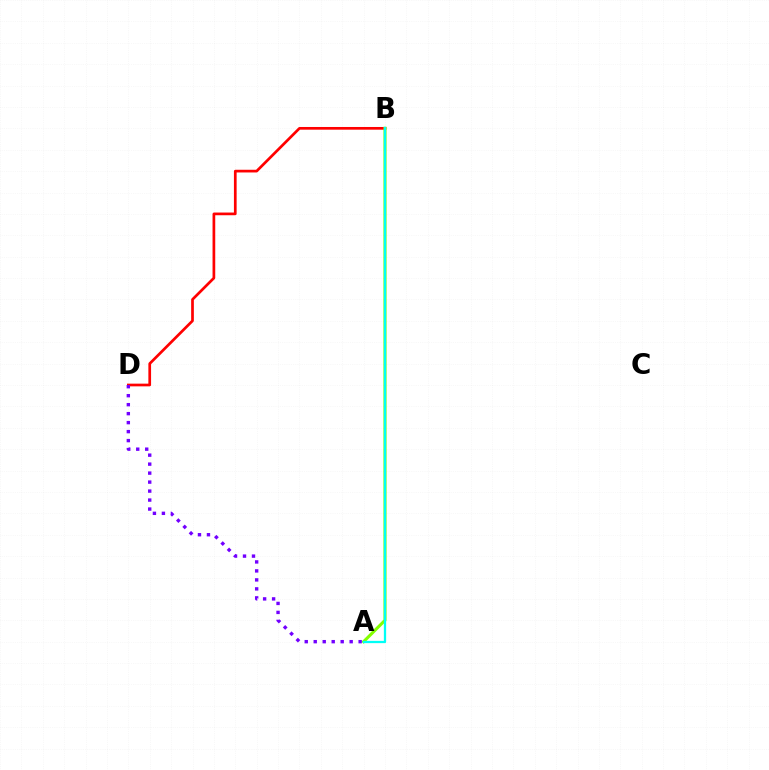{('B', 'D'): [{'color': '#ff0000', 'line_style': 'solid', 'thickness': 1.94}], ('A', 'B'): [{'color': '#84ff00', 'line_style': 'solid', 'thickness': 2.22}, {'color': '#00fff6', 'line_style': 'solid', 'thickness': 1.64}], ('A', 'D'): [{'color': '#7200ff', 'line_style': 'dotted', 'thickness': 2.44}]}